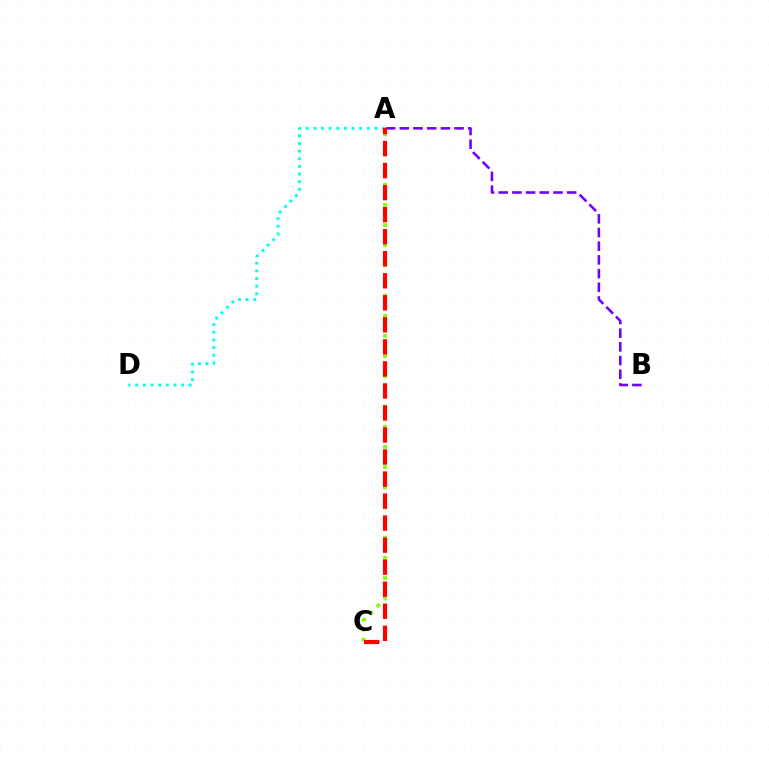{('A', 'B'): [{'color': '#7200ff', 'line_style': 'dashed', 'thickness': 1.86}], ('A', 'C'): [{'color': '#84ff00', 'line_style': 'dotted', 'thickness': 2.74}, {'color': '#ff0000', 'line_style': 'dashed', 'thickness': 2.99}], ('A', 'D'): [{'color': '#00fff6', 'line_style': 'dotted', 'thickness': 2.07}]}